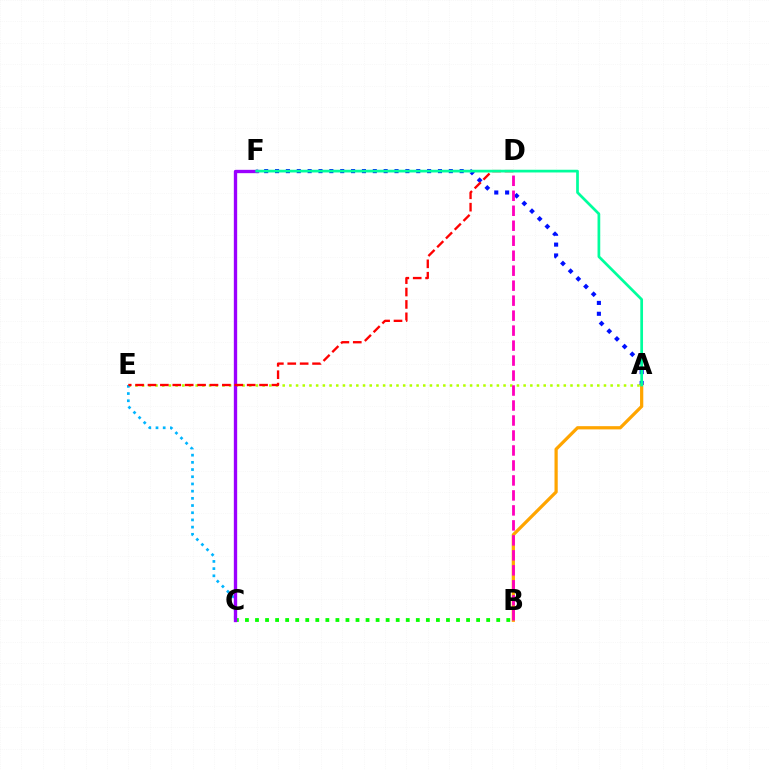{('A', 'E'): [{'color': '#b3ff00', 'line_style': 'dotted', 'thickness': 1.82}], ('B', 'C'): [{'color': '#08ff00', 'line_style': 'dotted', 'thickness': 2.73}], ('A', 'F'): [{'color': '#0010ff', 'line_style': 'dotted', 'thickness': 2.95}, {'color': '#00ff9d', 'line_style': 'solid', 'thickness': 1.96}], ('C', 'E'): [{'color': '#00b5ff', 'line_style': 'dotted', 'thickness': 1.95}], ('A', 'B'): [{'color': '#ffa500', 'line_style': 'solid', 'thickness': 2.32}], ('C', 'F'): [{'color': '#9b00ff', 'line_style': 'solid', 'thickness': 2.41}], ('D', 'E'): [{'color': '#ff0000', 'line_style': 'dashed', 'thickness': 1.68}], ('B', 'D'): [{'color': '#ff00bd', 'line_style': 'dashed', 'thickness': 2.04}]}